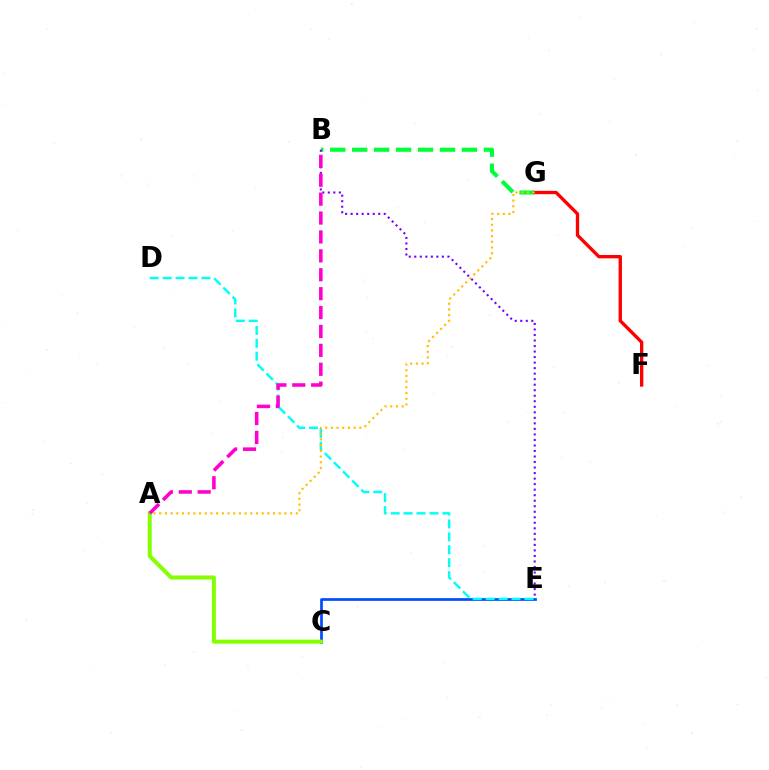{('C', 'E'): [{'color': '#004bff', 'line_style': 'solid', 'thickness': 1.95}], ('B', 'G'): [{'color': '#00ff39', 'line_style': 'dashed', 'thickness': 2.98}], ('D', 'E'): [{'color': '#00fff6', 'line_style': 'dashed', 'thickness': 1.76}], ('A', 'C'): [{'color': '#84ff00', 'line_style': 'solid', 'thickness': 2.89}], ('F', 'G'): [{'color': '#ff0000', 'line_style': 'solid', 'thickness': 2.4}], ('B', 'E'): [{'color': '#7200ff', 'line_style': 'dotted', 'thickness': 1.5}], ('A', 'B'): [{'color': '#ff00cf', 'line_style': 'dashed', 'thickness': 2.57}], ('A', 'G'): [{'color': '#ffbd00', 'line_style': 'dotted', 'thickness': 1.55}]}